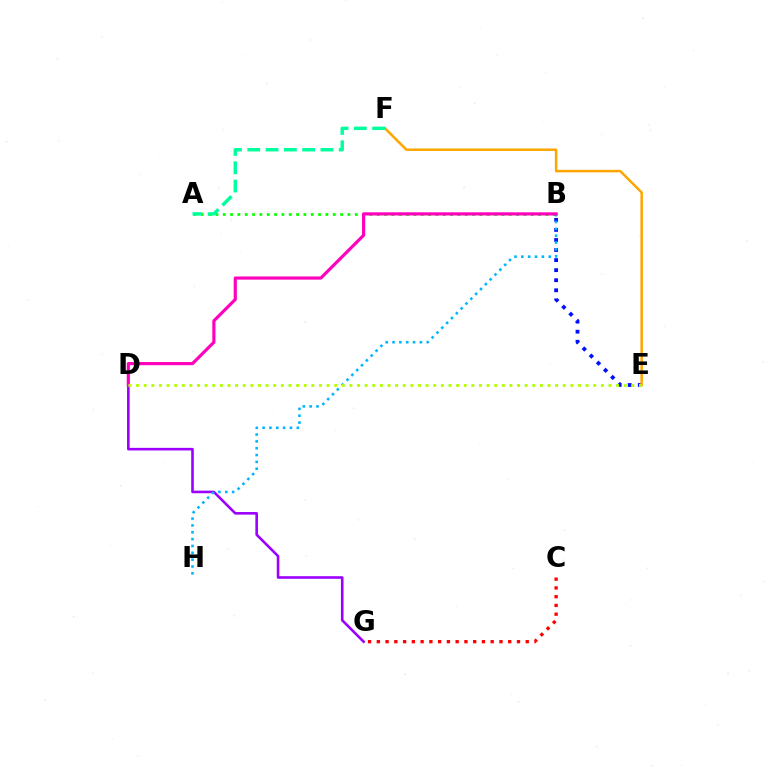{('B', 'E'): [{'color': '#0010ff', 'line_style': 'dotted', 'thickness': 2.73}], ('C', 'G'): [{'color': '#ff0000', 'line_style': 'dotted', 'thickness': 2.38}], ('A', 'B'): [{'color': '#08ff00', 'line_style': 'dotted', 'thickness': 1.99}], ('D', 'G'): [{'color': '#9b00ff', 'line_style': 'solid', 'thickness': 1.88}], ('E', 'F'): [{'color': '#ffa500', 'line_style': 'solid', 'thickness': 1.8}], ('A', 'F'): [{'color': '#00ff9d', 'line_style': 'dashed', 'thickness': 2.48}], ('B', 'H'): [{'color': '#00b5ff', 'line_style': 'dotted', 'thickness': 1.86}], ('B', 'D'): [{'color': '#ff00bd', 'line_style': 'solid', 'thickness': 2.28}], ('D', 'E'): [{'color': '#b3ff00', 'line_style': 'dotted', 'thickness': 2.07}]}